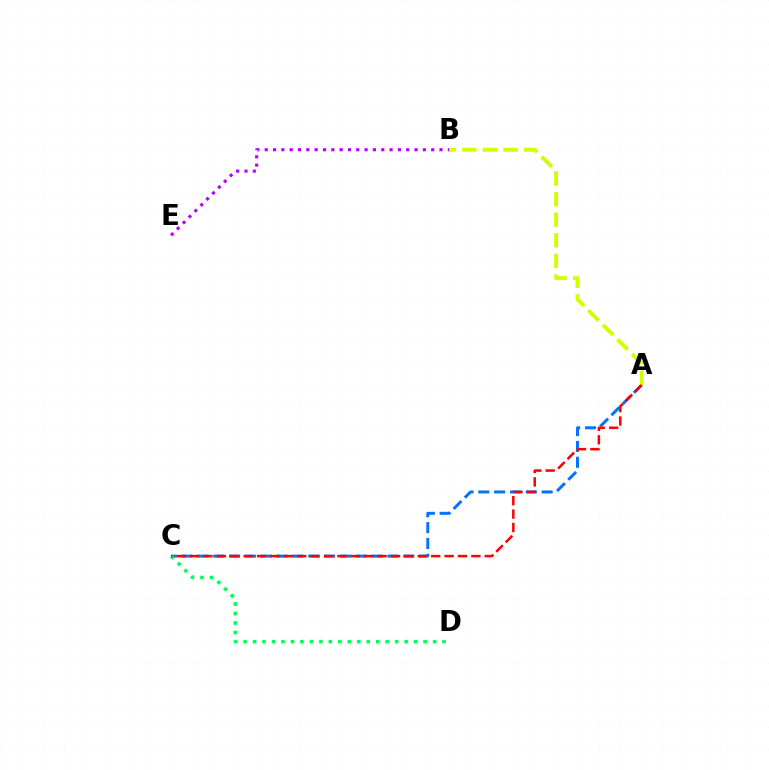{('A', 'C'): [{'color': '#0074ff', 'line_style': 'dashed', 'thickness': 2.15}, {'color': '#ff0000', 'line_style': 'dashed', 'thickness': 1.82}], ('C', 'D'): [{'color': '#00ff5c', 'line_style': 'dotted', 'thickness': 2.57}], ('A', 'B'): [{'color': '#d1ff00', 'line_style': 'dashed', 'thickness': 2.8}], ('B', 'E'): [{'color': '#b900ff', 'line_style': 'dotted', 'thickness': 2.26}]}